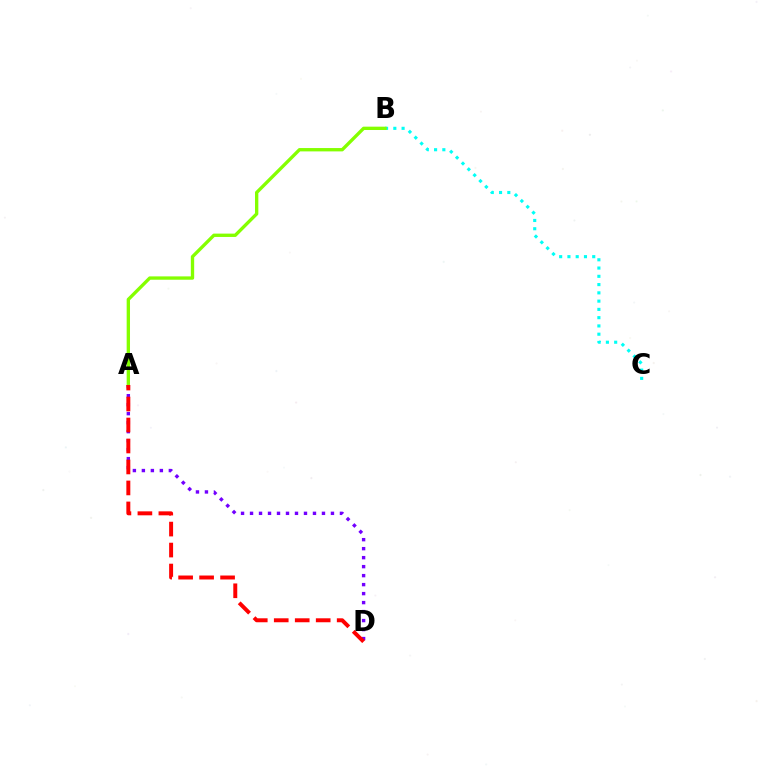{('B', 'C'): [{'color': '#00fff6', 'line_style': 'dotted', 'thickness': 2.25}], ('A', 'B'): [{'color': '#84ff00', 'line_style': 'solid', 'thickness': 2.4}], ('A', 'D'): [{'color': '#7200ff', 'line_style': 'dotted', 'thickness': 2.44}, {'color': '#ff0000', 'line_style': 'dashed', 'thickness': 2.85}]}